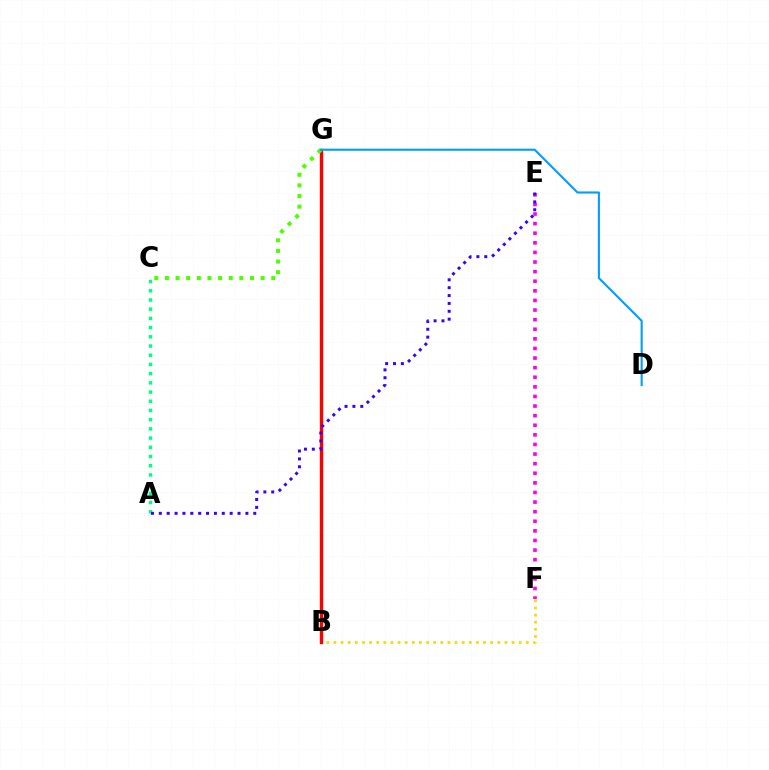{('E', 'F'): [{'color': '#ff00ed', 'line_style': 'dotted', 'thickness': 2.61}], ('B', 'F'): [{'color': '#ffd500', 'line_style': 'dotted', 'thickness': 1.94}], ('B', 'G'): [{'color': '#ff0000', 'line_style': 'solid', 'thickness': 2.43}], ('A', 'C'): [{'color': '#00ff86', 'line_style': 'dotted', 'thickness': 2.5}], ('A', 'E'): [{'color': '#3700ff', 'line_style': 'dotted', 'thickness': 2.14}], ('C', 'G'): [{'color': '#4fff00', 'line_style': 'dotted', 'thickness': 2.89}], ('D', 'G'): [{'color': '#009eff', 'line_style': 'solid', 'thickness': 1.51}]}